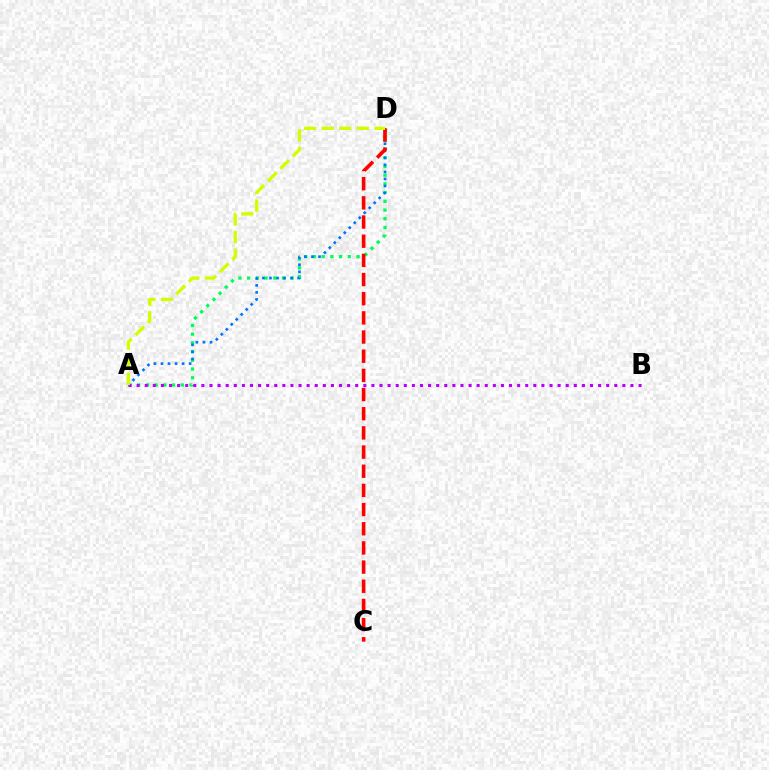{('A', 'D'): [{'color': '#00ff5c', 'line_style': 'dotted', 'thickness': 2.37}, {'color': '#0074ff', 'line_style': 'dotted', 'thickness': 1.91}, {'color': '#d1ff00', 'line_style': 'dashed', 'thickness': 2.39}], ('C', 'D'): [{'color': '#ff0000', 'line_style': 'dashed', 'thickness': 2.6}], ('A', 'B'): [{'color': '#b900ff', 'line_style': 'dotted', 'thickness': 2.2}]}